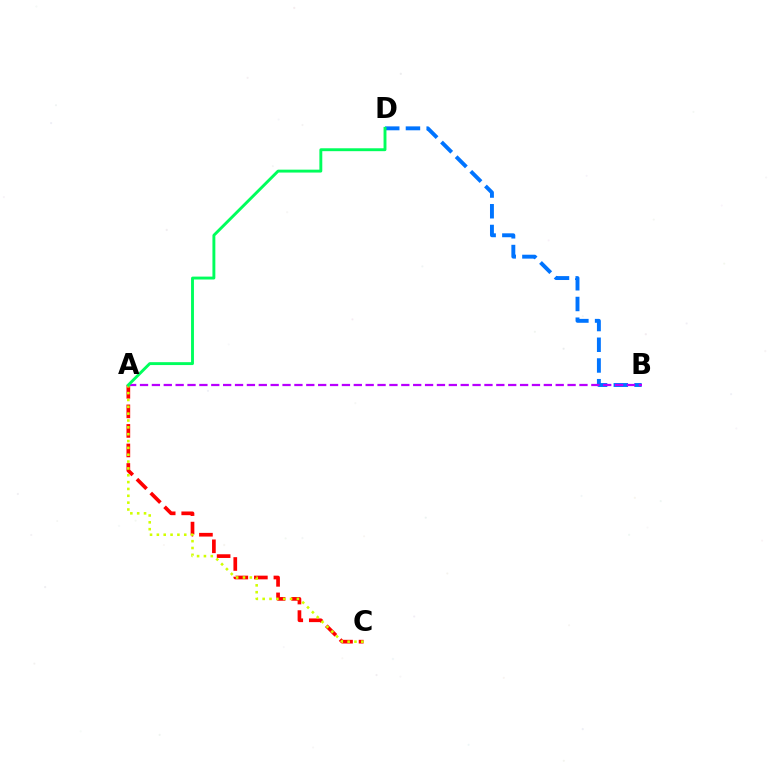{('A', 'C'): [{'color': '#ff0000', 'line_style': 'dashed', 'thickness': 2.65}, {'color': '#d1ff00', 'line_style': 'dotted', 'thickness': 1.86}], ('B', 'D'): [{'color': '#0074ff', 'line_style': 'dashed', 'thickness': 2.81}], ('A', 'B'): [{'color': '#b900ff', 'line_style': 'dashed', 'thickness': 1.61}], ('A', 'D'): [{'color': '#00ff5c', 'line_style': 'solid', 'thickness': 2.09}]}